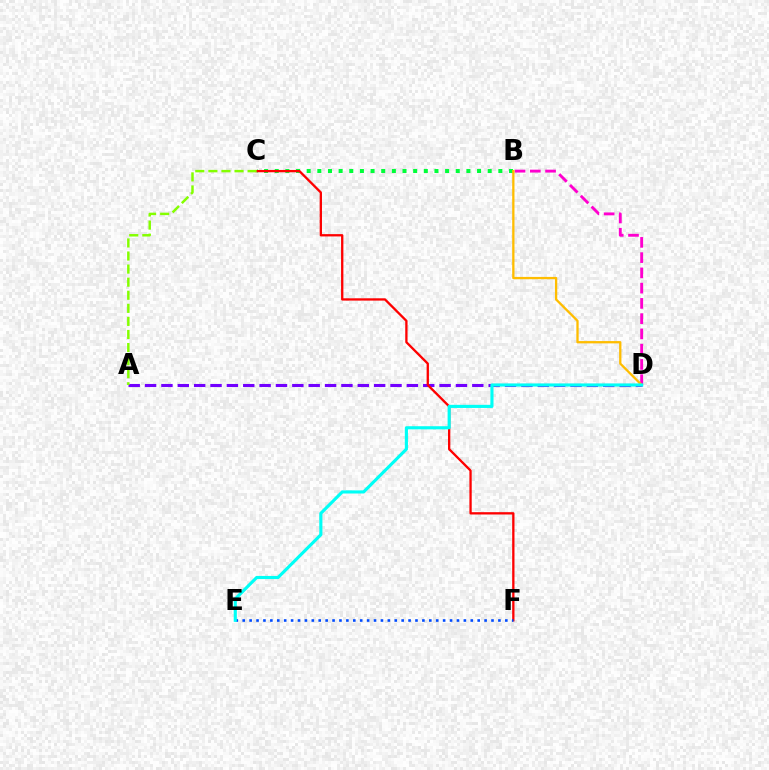{('A', 'D'): [{'color': '#7200ff', 'line_style': 'dashed', 'thickness': 2.22}], ('B', 'D'): [{'color': '#ff00cf', 'line_style': 'dashed', 'thickness': 2.07}, {'color': '#ffbd00', 'line_style': 'solid', 'thickness': 1.65}], ('B', 'C'): [{'color': '#00ff39', 'line_style': 'dotted', 'thickness': 2.89}], ('C', 'F'): [{'color': '#ff0000', 'line_style': 'solid', 'thickness': 1.67}], ('E', 'F'): [{'color': '#004bff', 'line_style': 'dotted', 'thickness': 1.88}], ('A', 'C'): [{'color': '#84ff00', 'line_style': 'dashed', 'thickness': 1.78}], ('D', 'E'): [{'color': '#00fff6', 'line_style': 'solid', 'thickness': 2.25}]}